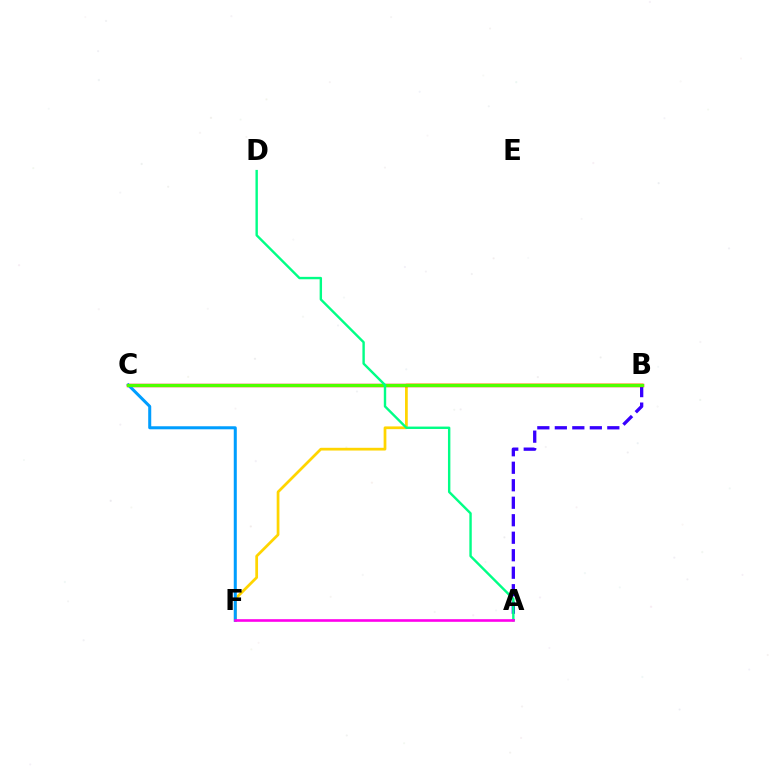{('A', 'B'): [{'color': '#3700ff', 'line_style': 'dashed', 'thickness': 2.38}], ('B', 'F'): [{'color': '#ffd500', 'line_style': 'solid', 'thickness': 1.97}], ('B', 'C'): [{'color': '#ff0000', 'line_style': 'solid', 'thickness': 2.46}, {'color': '#4fff00', 'line_style': 'solid', 'thickness': 2.28}], ('C', 'F'): [{'color': '#009eff', 'line_style': 'solid', 'thickness': 2.18}], ('A', 'D'): [{'color': '#00ff86', 'line_style': 'solid', 'thickness': 1.73}], ('A', 'F'): [{'color': '#ff00ed', 'line_style': 'solid', 'thickness': 1.89}]}